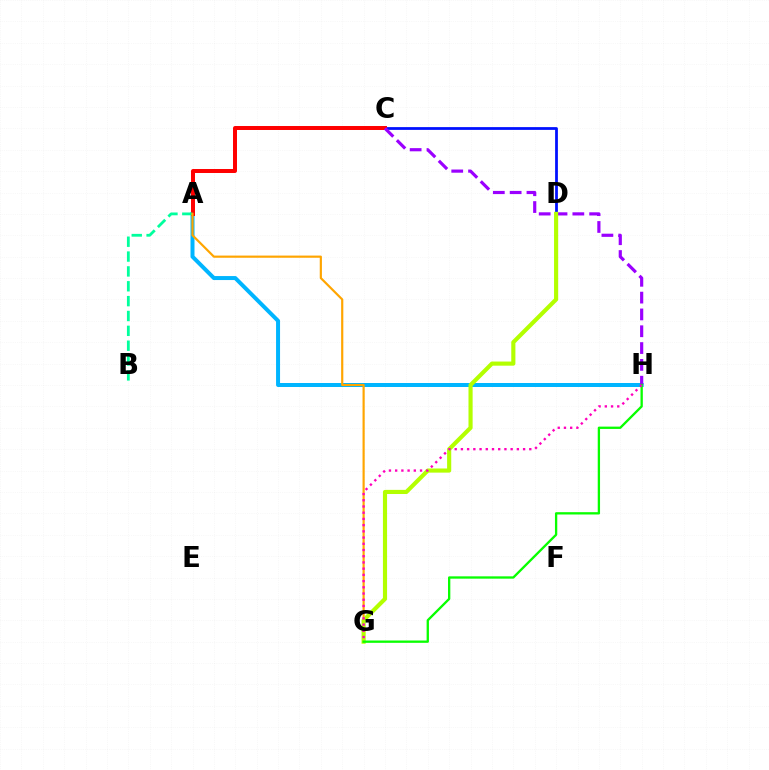{('A', 'H'): [{'color': '#00b5ff', 'line_style': 'solid', 'thickness': 2.87}], ('C', 'D'): [{'color': '#0010ff', 'line_style': 'solid', 'thickness': 1.99}], ('A', 'C'): [{'color': '#ff0000', 'line_style': 'solid', 'thickness': 2.86}], ('A', 'B'): [{'color': '#00ff9d', 'line_style': 'dashed', 'thickness': 2.02}], ('C', 'H'): [{'color': '#9b00ff', 'line_style': 'dashed', 'thickness': 2.28}], ('A', 'G'): [{'color': '#ffa500', 'line_style': 'solid', 'thickness': 1.57}], ('D', 'G'): [{'color': '#b3ff00', 'line_style': 'solid', 'thickness': 2.98}], ('G', 'H'): [{'color': '#08ff00', 'line_style': 'solid', 'thickness': 1.67}, {'color': '#ff00bd', 'line_style': 'dotted', 'thickness': 1.69}]}